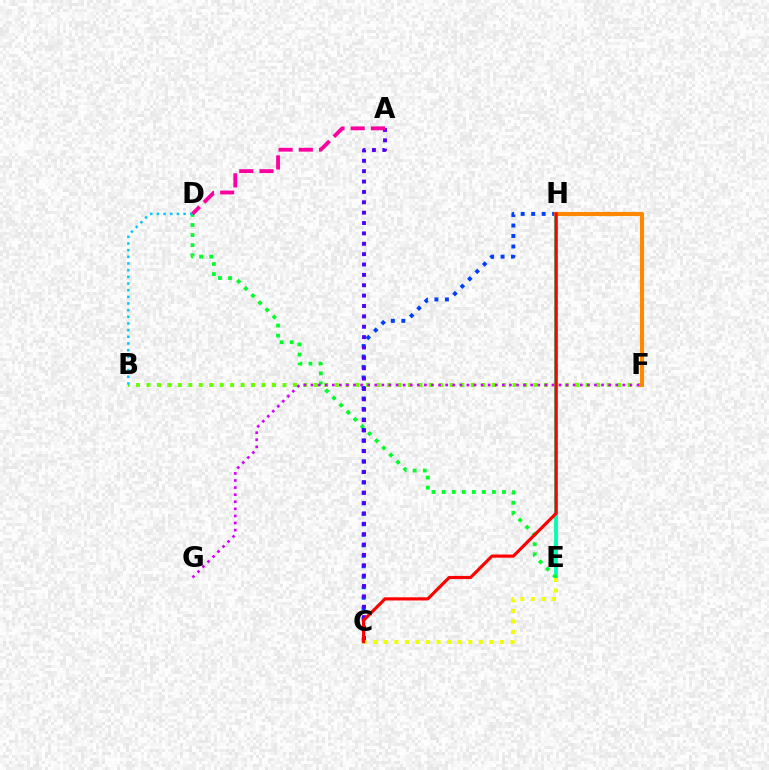{('E', 'H'): [{'color': '#00ffaf', 'line_style': 'solid', 'thickness': 2.75}], ('B', 'F'): [{'color': '#66ff00', 'line_style': 'dotted', 'thickness': 2.84}], ('D', 'E'): [{'color': '#00ff27', 'line_style': 'dotted', 'thickness': 2.73}], ('C', 'H'): [{'color': '#003fff', 'line_style': 'dotted', 'thickness': 2.85}, {'color': '#ff0000', 'line_style': 'solid', 'thickness': 2.27}], ('B', 'D'): [{'color': '#00c7ff', 'line_style': 'dotted', 'thickness': 1.81}], ('F', 'H'): [{'color': '#ff8800', 'line_style': 'solid', 'thickness': 2.96}], ('F', 'G'): [{'color': '#d600ff', 'line_style': 'dotted', 'thickness': 1.93}], ('A', 'C'): [{'color': '#4f00ff', 'line_style': 'dotted', 'thickness': 2.82}], ('A', 'D'): [{'color': '#ff00a0', 'line_style': 'dashed', 'thickness': 2.75}], ('C', 'E'): [{'color': '#eeff00', 'line_style': 'dotted', 'thickness': 2.87}]}